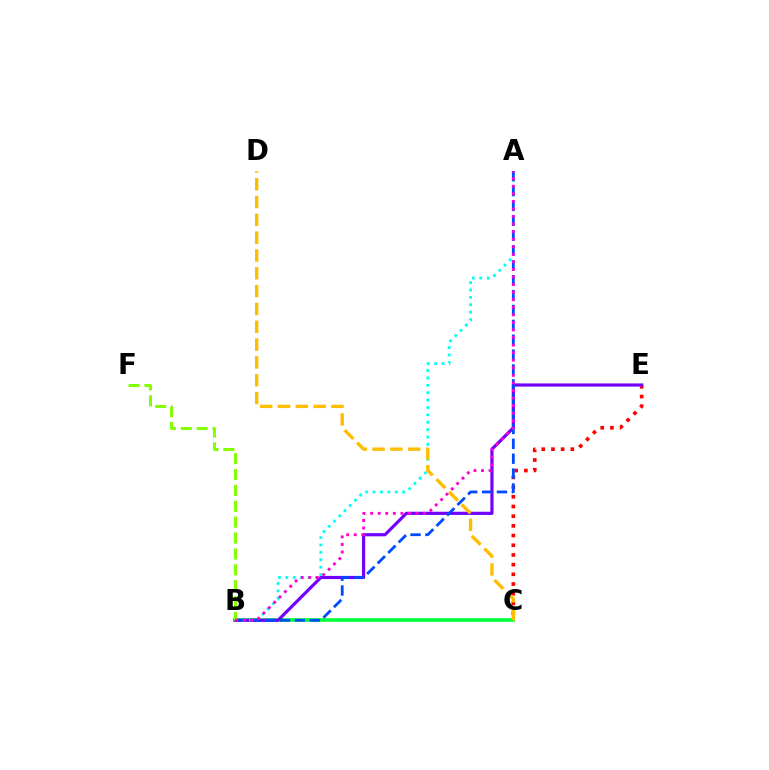{('C', 'E'): [{'color': '#ff0000', 'line_style': 'dotted', 'thickness': 2.63}], ('B', 'C'): [{'color': '#00ff39', 'line_style': 'solid', 'thickness': 2.61}], ('B', 'E'): [{'color': '#7200ff', 'line_style': 'solid', 'thickness': 2.28}], ('A', 'B'): [{'color': '#00fff6', 'line_style': 'dotted', 'thickness': 2.01}, {'color': '#004bff', 'line_style': 'dashed', 'thickness': 2.02}, {'color': '#ff00cf', 'line_style': 'dotted', 'thickness': 2.06}], ('B', 'F'): [{'color': '#84ff00', 'line_style': 'dashed', 'thickness': 2.16}], ('C', 'D'): [{'color': '#ffbd00', 'line_style': 'dashed', 'thickness': 2.42}]}